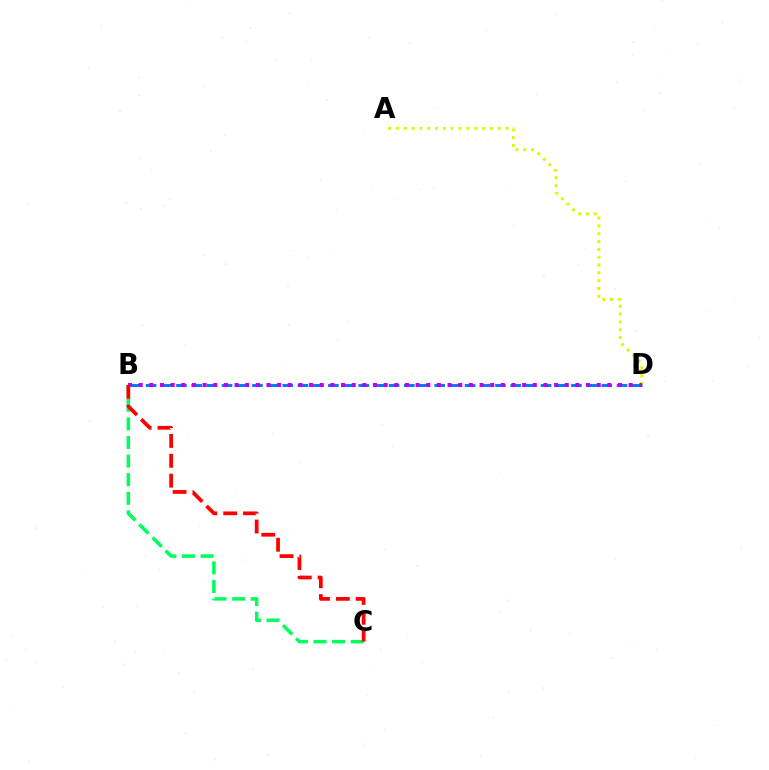{('A', 'D'): [{'color': '#d1ff00', 'line_style': 'dotted', 'thickness': 2.13}], ('B', 'D'): [{'color': '#0074ff', 'line_style': 'dashed', 'thickness': 2.06}, {'color': '#b900ff', 'line_style': 'dotted', 'thickness': 2.89}], ('B', 'C'): [{'color': '#00ff5c', 'line_style': 'dashed', 'thickness': 2.53}, {'color': '#ff0000', 'line_style': 'dashed', 'thickness': 2.69}]}